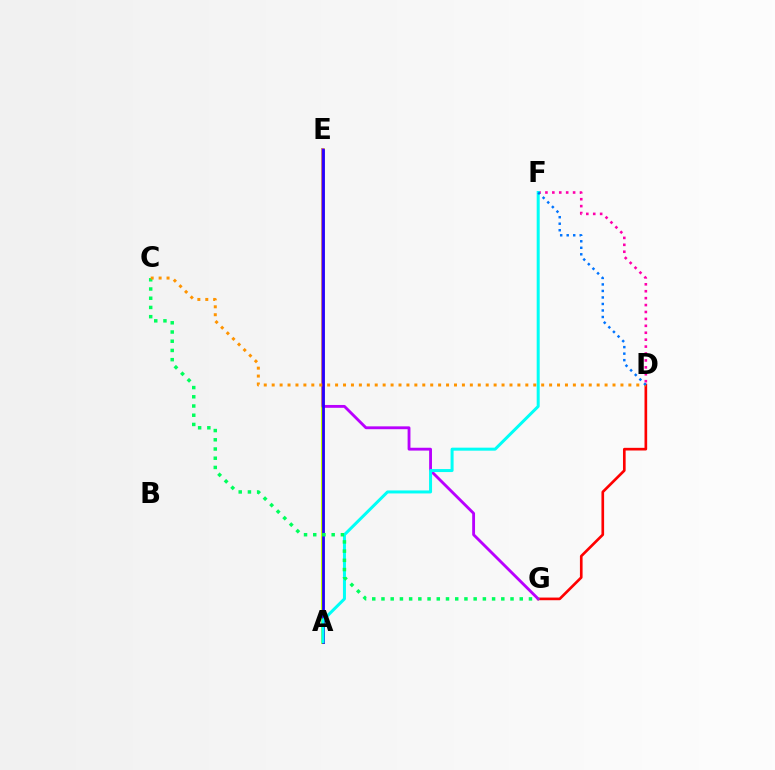{('A', 'E'): [{'color': '#3dff00', 'line_style': 'solid', 'thickness': 2.69}, {'color': '#d1ff00', 'line_style': 'solid', 'thickness': 2.79}, {'color': '#2500ff', 'line_style': 'solid', 'thickness': 1.99}], ('D', 'G'): [{'color': '#ff0000', 'line_style': 'solid', 'thickness': 1.91}], ('D', 'F'): [{'color': '#ff00ac', 'line_style': 'dotted', 'thickness': 1.88}, {'color': '#0074ff', 'line_style': 'dotted', 'thickness': 1.77}], ('E', 'G'): [{'color': '#b900ff', 'line_style': 'solid', 'thickness': 2.05}], ('A', 'F'): [{'color': '#00fff6', 'line_style': 'solid', 'thickness': 2.16}], ('C', 'G'): [{'color': '#00ff5c', 'line_style': 'dotted', 'thickness': 2.5}], ('C', 'D'): [{'color': '#ff9400', 'line_style': 'dotted', 'thickness': 2.15}]}